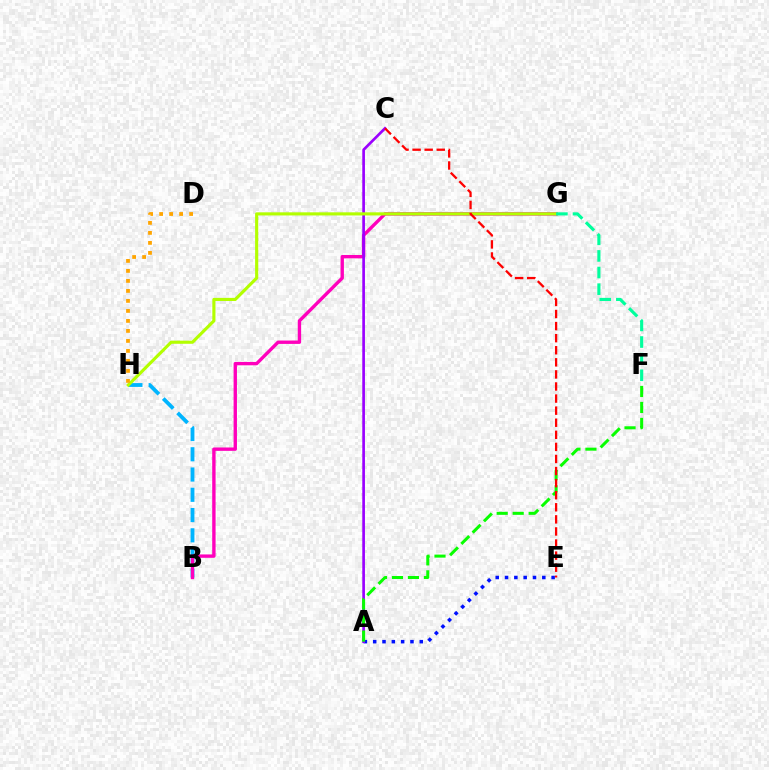{('A', 'E'): [{'color': '#0010ff', 'line_style': 'dotted', 'thickness': 2.53}], ('B', 'H'): [{'color': '#00b5ff', 'line_style': 'dashed', 'thickness': 2.75}], ('B', 'G'): [{'color': '#ff00bd', 'line_style': 'solid', 'thickness': 2.42}], ('A', 'C'): [{'color': '#9b00ff', 'line_style': 'solid', 'thickness': 1.93}], ('G', 'H'): [{'color': '#b3ff00', 'line_style': 'solid', 'thickness': 2.25}], ('F', 'G'): [{'color': '#00ff9d', 'line_style': 'dashed', 'thickness': 2.26}], ('D', 'H'): [{'color': '#ffa500', 'line_style': 'dotted', 'thickness': 2.72}], ('A', 'F'): [{'color': '#08ff00', 'line_style': 'dashed', 'thickness': 2.17}], ('C', 'E'): [{'color': '#ff0000', 'line_style': 'dashed', 'thickness': 1.64}]}